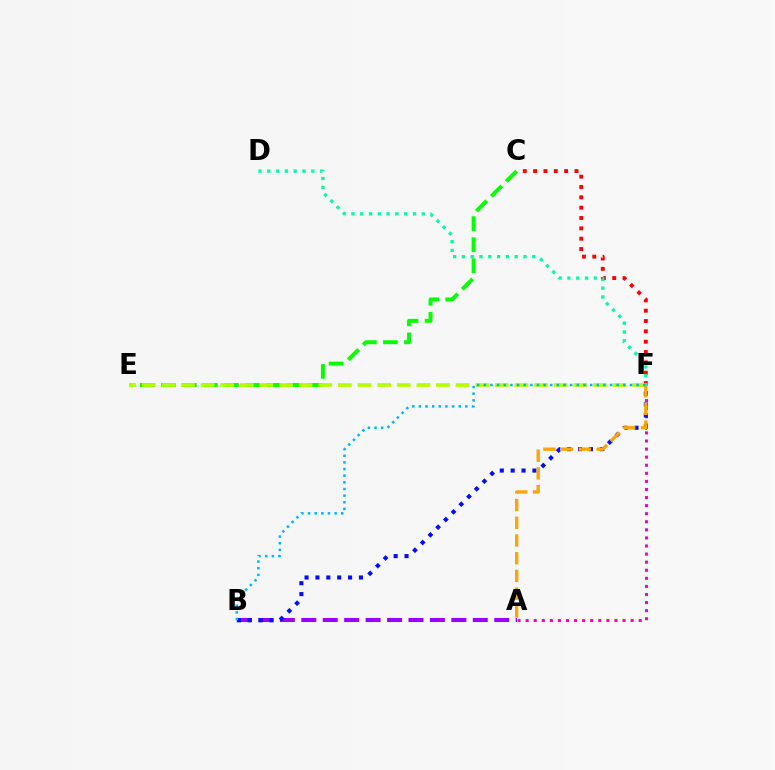{('C', 'F'): [{'color': '#ff0000', 'line_style': 'dotted', 'thickness': 2.81}], ('A', 'B'): [{'color': '#9b00ff', 'line_style': 'dashed', 'thickness': 2.91}], ('A', 'F'): [{'color': '#ff00bd', 'line_style': 'dotted', 'thickness': 2.19}, {'color': '#ffa500', 'line_style': 'dashed', 'thickness': 2.41}], ('C', 'E'): [{'color': '#08ff00', 'line_style': 'dashed', 'thickness': 2.86}], ('B', 'F'): [{'color': '#0010ff', 'line_style': 'dotted', 'thickness': 2.96}, {'color': '#00b5ff', 'line_style': 'dotted', 'thickness': 1.8}], ('E', 'F'): [{'color': '#b3ff00', 'line_style': 'dashed', 'thickness': 2.66}], ('D', 'F'): [{'color': '#00ff9d', 'line_style': 'dotted', 'thickness': 2.39}]}